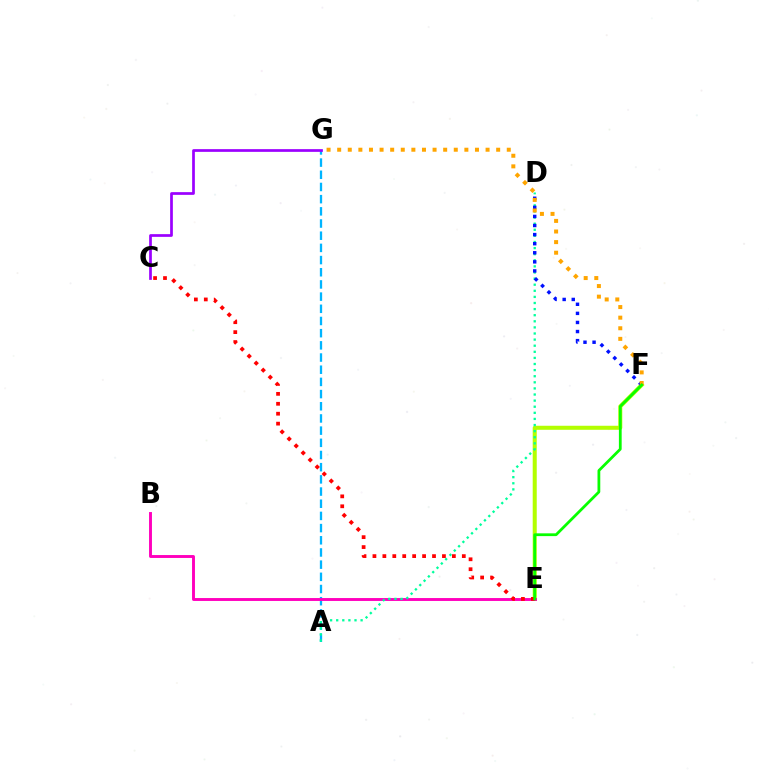{('A', 'G'): [{'color': '#00b5ff', 'line_style': 'dashed', 'thickness': 1.66}], ('E', 'F'): [{'color': '#b3ff00', 'line_style': 'solid', 'thickness': 2.9}, {'color': '#08ff00', 'line_style': 'solid', 'thickness': 2.0}], ('B', 'E'): [{'color': '#ff00bd', 'line_style': 'solid', 'thickness': 2.09}], ('A', 'D'): [{'color': '#00ff9d', 'line_style': 'dotted', 'thickness': 1.66}], ('D', 'F'): [{'color': '#0010ff', 'line_style': 'dotted', 'thickness': 2.47}], ('F', 'G'): [{'color': '#ffa500', 'line_style': 'dotted', 'thickness': 2.88}], ('C', 'E'): [{'color': '#ff0000', 'line_style': 'dotted', 'thickness': 2.7}], ('C', 'G'): [{'color': '#9b00ff', 'line_style': 'solid', 'thickness': 1.96}]}